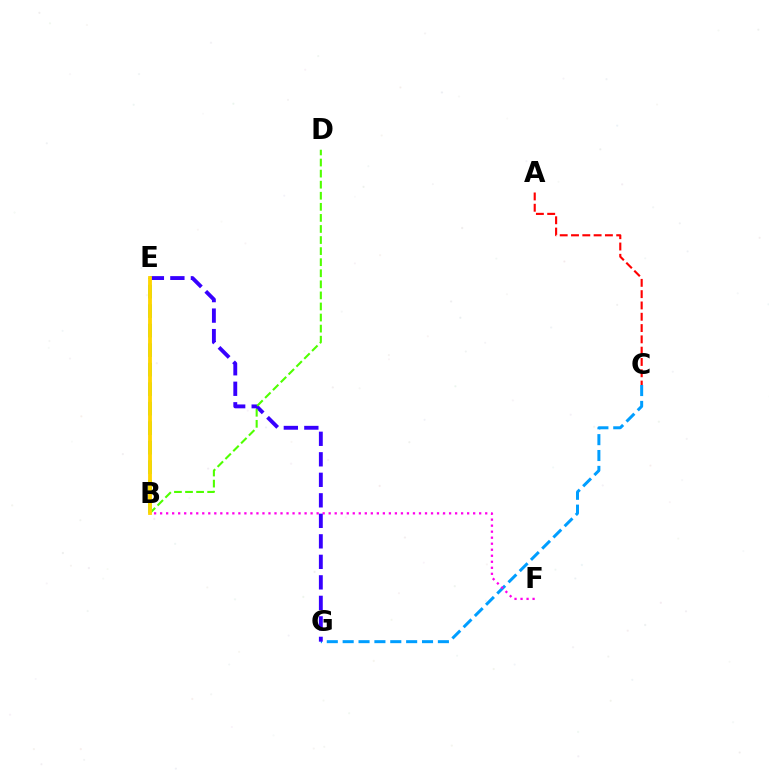{('C', 'G'): [{'color': '#009eff', 'line_style': 'dashed', 'thickness': 2.16}], ('B', 'F'): [{'color': '#ff00ed', 'line_style': 'dotted', 'thickness': 1.64}], ('A', 'C'): [{'color': '#ff0000', 'line_style': 'dashed', 'thickness': 1.54}], ('E', 'G'): [{'color': '#3700ff', 'line_style': 'dashed', 'thickness': 2.79}], ('B', 'D'): [{'color': '#4fff00', 'line_style': 'dashed', 'thickness': 1.5}], ('B', 'E'): [{'color': '#00ff86', 'line_style': 'dashed', 'thickness': 2.65}, {'color': '#ffd500', 'line_style': 'solid', 'thickness': 2.75}]}